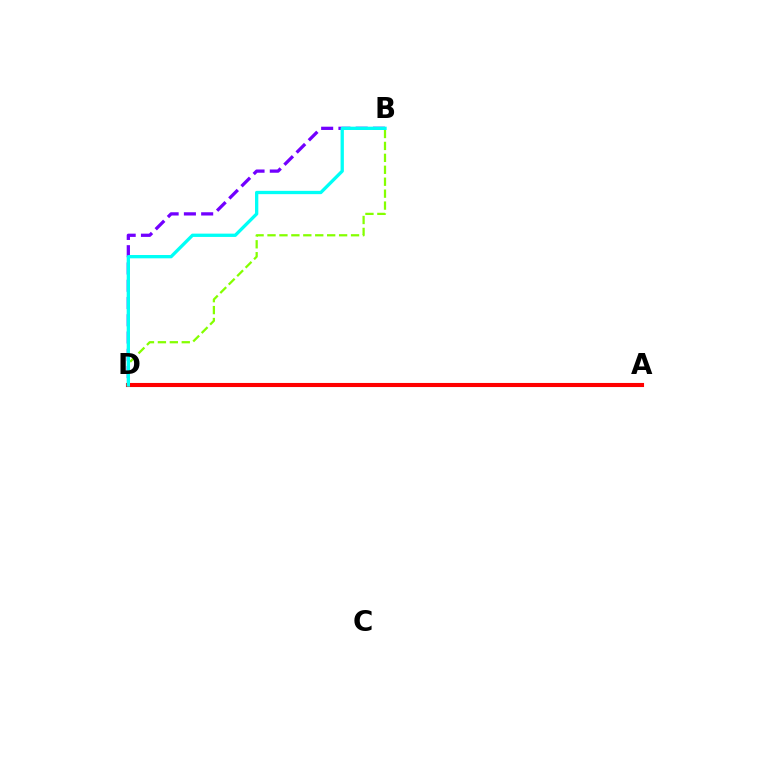{('B', 'D'): [{'color': '#7200ff', 'line_style': 'dashed', 'thickness': 2.35}, {'color': '#84ff00', 'line_style': 'dashed', 'thickness': 1.62}, {'color': '#00fff6', 'line_style': 'solid', 'thickness': 2.38}], ('A', 'D'): [{'color': '#ff0000', 'line_style': 'solid', 'thickness': 2.95}]}